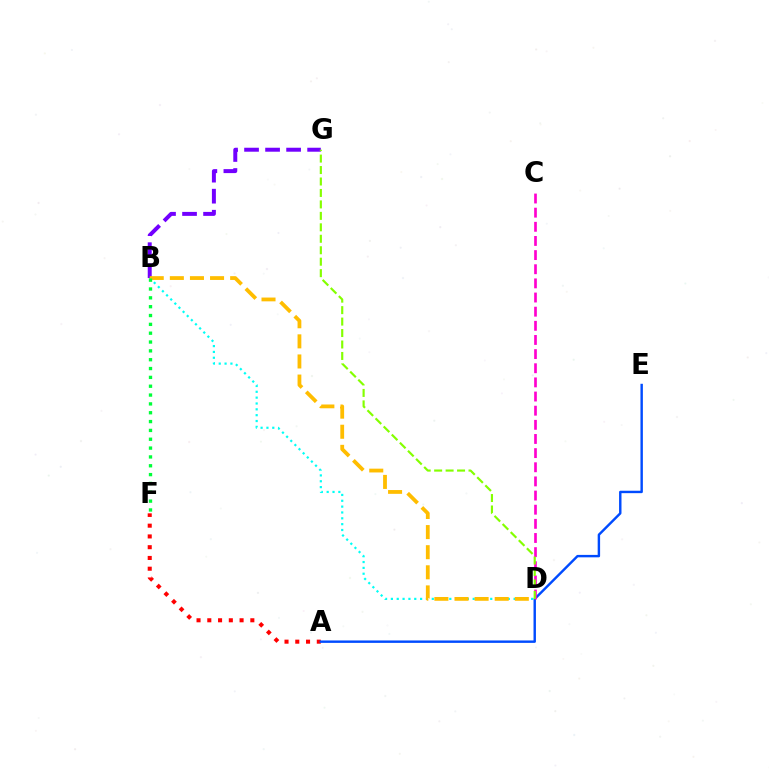{('A', 'F'): [{'color': '#ff0000', 'line_style': 'dotted', 'thickness': 2.92}], ('B', 'G'): [{'color': '#7200ff', 'line_style': 'dashed', 'thickness': 2.86}], ('A', 'E'): [{'color': '#004bff', 'line_style': 'solid', 'thickness': 1.74}], ('B', 'D'): [{'color': '#00fff6', 'line_style': 'dotted', 'thickness': 1.59}, {'color': '#ffbd00', 'line_style': 'dashed', 'thickness': 2.73}], ('C', 'D'): [{'color': '#ff00cf', 'line_style': 'dashed', 'thickness': 1.92}], ('D', 'G'): [{'color': '#84ff00', 'line_style': 'dashed', 'thickness': 1.56}], ('B', 'F'): [{'color': '#00ff39', 'line_style': 'dotted', 'thickness': 2.4}]}